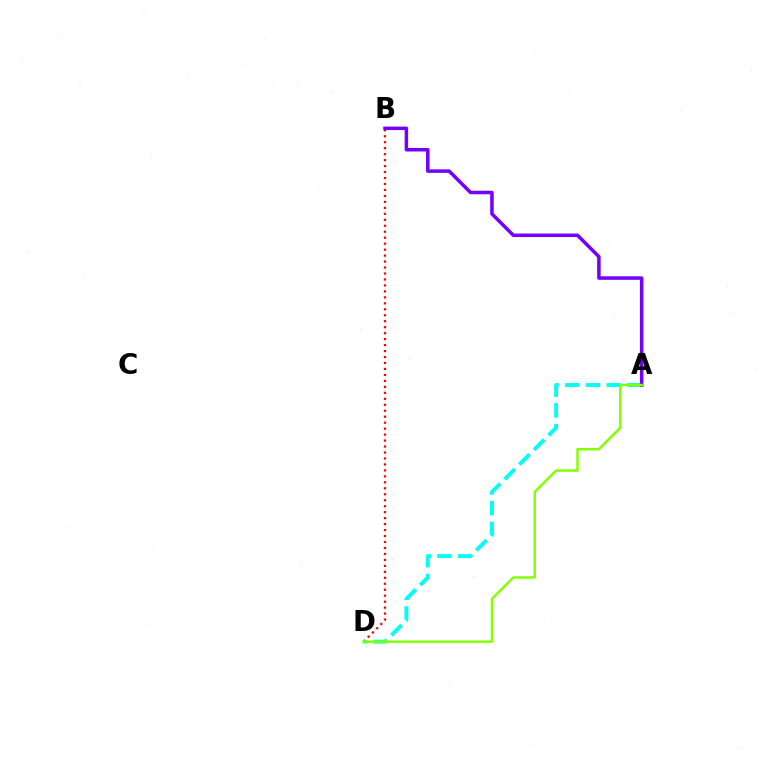{('B', 'D'): [{'color': '#ff0000', 'line_style': 'dotted', 'thickness': 1.62}], ('A', 'D'): [{'color': '#00fff6', 'line_style': 'dashed', 'thickness': 2.82}, {'color': '#84ff00', 'line_style': 'solid', 'thickness': 1.77}], ('A', 'B'): [{'color': '#7200ff', 'line_style': 'solid', 'thickness': 2.53}]}